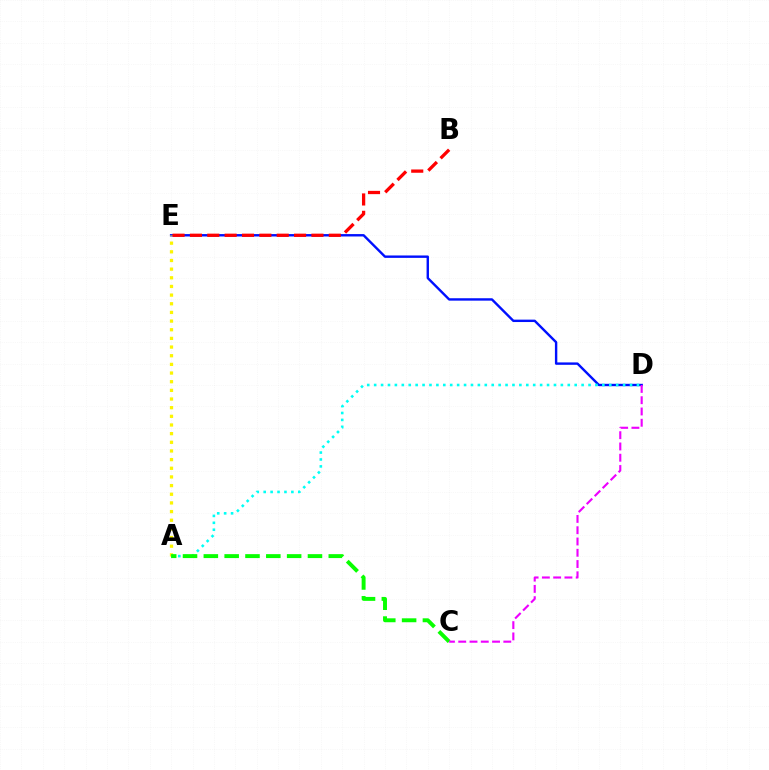{('D', 'E'): [{'color': '#0010ff', 'line_style': 'solid', 'thickness': 1.73}], ('A', 'E'): [{'color': '#fcf500', 'line_style': 'dotted', 'thickness': 2.35}], ('A', 'D'): [{'color': '#00fff6', 'line_style': 'dotted', 'thickness': 1.88}], ('A', 'C'): [{'color': '#08ff00', 'line_style': 'dashed', 'thickness': 2.83}], ('C', 'D'): [{'color': '#ee00ff', 'line_style': 'dashed', 'thickness': 1.53}], ('B', 'E'): [{'color': '#ff0000', 'line_style': 'dashed', 'thickness': 2.36}]}